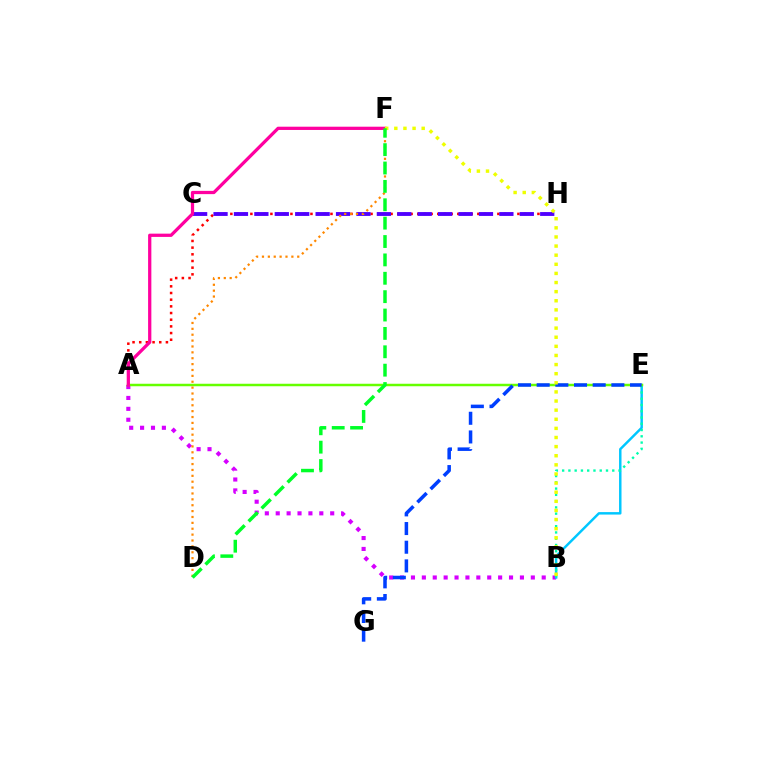{('A', 'B'): [{'color': '#d600ff', 'line_style': 'dotted', 'thickness': 2.96}], ('A', 'H'): [{'color': '#ff0000', 'line_style': 'dotted', 'thickness': 1.81}], ('C', 'H'): [{'color': '#4f00ff', 'line_style': 'dashed', 'thickness': 2.77}], ('B', 'E'): [{'color': '#00c7ff', 'line_style': 'solid', 'thickness': 1.77}, {'color': '#00ffaf', 'line_style': 'dotted', 'thickness': 1.7}], ('A', 'E'): [{'color': '#66ff00', 'line_style': 'solid', 'thickness': 1.79}], ('E', 'G'): [{'color': '#003fff', 'line_style': 'dashed', 'thickness': 2.54}], ('A', 'F'): [{'color': '#ff00a0', 'line_style': 'solid', 'thickness': 2.35}], ('B', 'F'): [{'color': '#eeff00', 'line_style': 'dotted', 'thickness': 2.48}], ('D', 'F'): [{'color': '#ff8800', 'line_style': 'dotted', 'thickness': 1.6}, {'color': '#00ff27', 'line_style': 'dashed', 'thickness': 2.5}]}